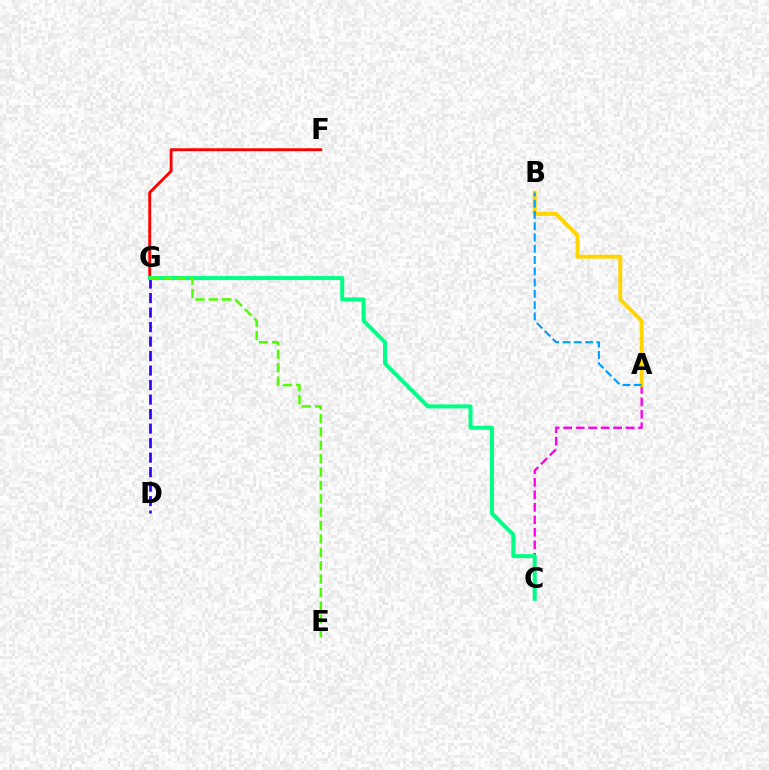{('A', 'C'): [{'color': '#ff00ed', 'line_style': 'dashed', 'thickness': 1.7}], ('F', 'G'): [{'color': '#ff0000', 'line_style': 'solid', 'thickness': 2.06}], ('A', 'B'): [{'color': '#ffd500', 'line_style': 'solid', 'thickness': 2.84}, {'color': '#009eff', 'line_style': 'dashed', 'thickness': 1.53}], ('D', 'G'): [{'color': '#3700ff', 'line_style': 'dashed', 'thickness': 1.97}], ('C', 'G'): [{'color': '#00ff86', 'line_style': 'solid', 'thickness': 2.89}], ('E', 'G'): [{'color': '#4fff00', 'line_style': 'dashed', 'thickness': 1.82}]}